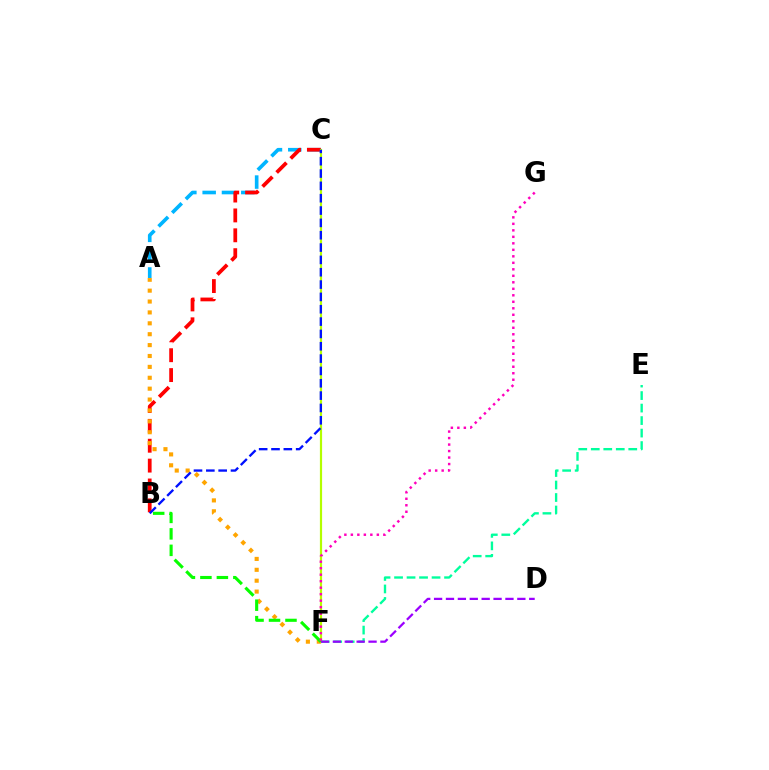{('A', 'C'): [{'color': '#00b5ff', 'line_style': 'dashed', 'thickness': 2.62}], ('B', 'C'): [{'color': '#ff0000', 'line_style': 'dashed', 'thickness': 2.7}, {'color': '#0010ff', 'line_style': 'dashed', 'thickness': 1.68}], ('C', 'F'): [{'color': '#b3ff00', 'line_style': 'solid', 'thickness': 1.58}], ('E', 'F'): [{'color': '#00ff9d', 'line_style': 'dashed', 'thickness': 1.7}], ('A', 'F'): [{'color': '#ffa500', 'line_style': 'dotted', 'thickness': 2.96}], ('D', 'F'): [{'color': '#9b00ff', 'line_style': 'dashed', 'thickness': 1.62}], ('B', 'F'): [{'color': '#08ff00', 'line_style': 'dashed', 'thickness': 2.24}], ('F', 'G'): [{'color': '#ff00bd', 'line_style': 'dotted', 'thickness': 1.76}]}